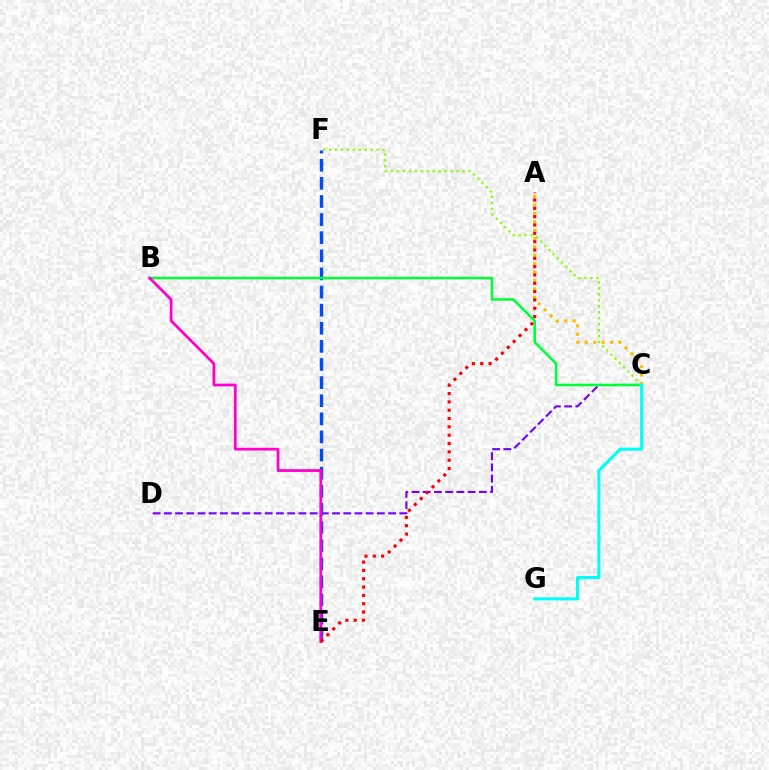{('C', 'D'): [{'color': '#7200ff', 'line_style': 'dashed', 'thickness': 1.52}], ('E', 'F'): [{'color': '#004bff', 'line_style': 'dashed', 'thickness': 2.46}], ('B', 'C'): [{'color': '#00ff39', 'line_style': 'solid', 'thickness': 1.82}], ('B', 'E'): [{'color': '#ff00cf', 'line_style': 'solid', 'thickness': 1.99}], ('C', 'F'): [{'color': '#84ff00', 'line_style': 'dotted', 'thickness': 1.62}], ('A', 'C'): [{'color': '#ffbd00', 'line_style': 'dotted', 'thickness': 2.28}], ('C', 'G'): [{'color': '#00fff6', 'line_style': 'solid', 'thickness': 2.21}], ('A', 'E'): [{'color': '#ff0000', 'line_style': 'dotted', 'thickness': 2.26}]}